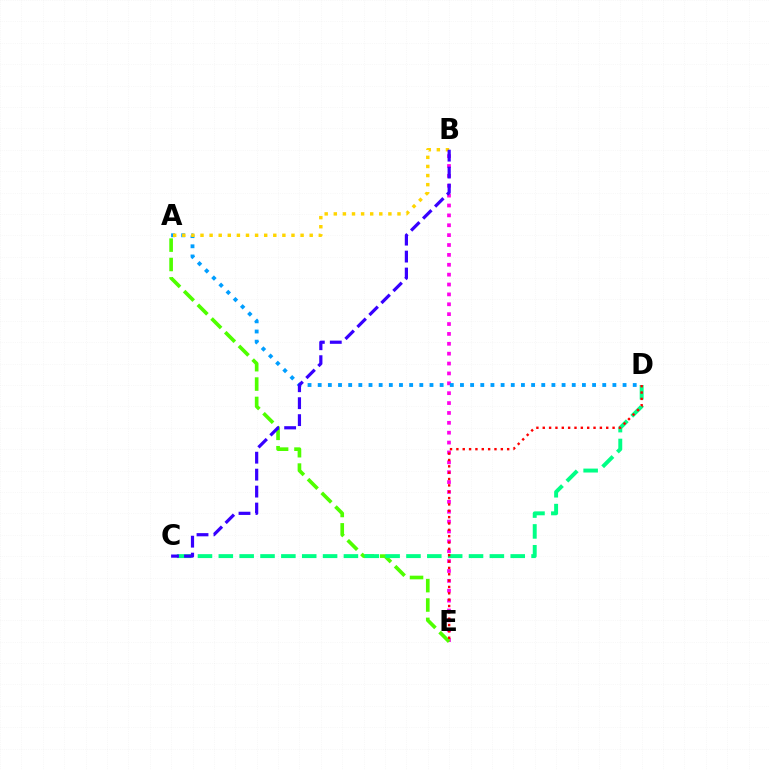{('B', 'E'): [{'color': '#ff00ed', 'line_style': 'dotted', 'thickness': 2.68}], ('A', 'E'): [{'color': '#4fff00', 'line_style': 'dashed', 'thickness': 2.63}], ('A', 'D'): [{'color': '#009eff', 'line_style': 'dotted', 'thickness': 2.76}], ('C', 'D'): [{'color': '#00ff86', 'line_style': 'dashed', 'thickness': 2.83}], ('A', 'B'): [{'color': '#ffd500', 'line_style': 'dotted', 'thickness': 2.47}], ('D', 'E'): [{'color': '#ff0000', 'line_style': 'dotted', 'thickness': 1.72}], ('B', 'C'): [{'color': '#3700ff', 'line_style': 'dashed', 'thickness': 2.3}]}